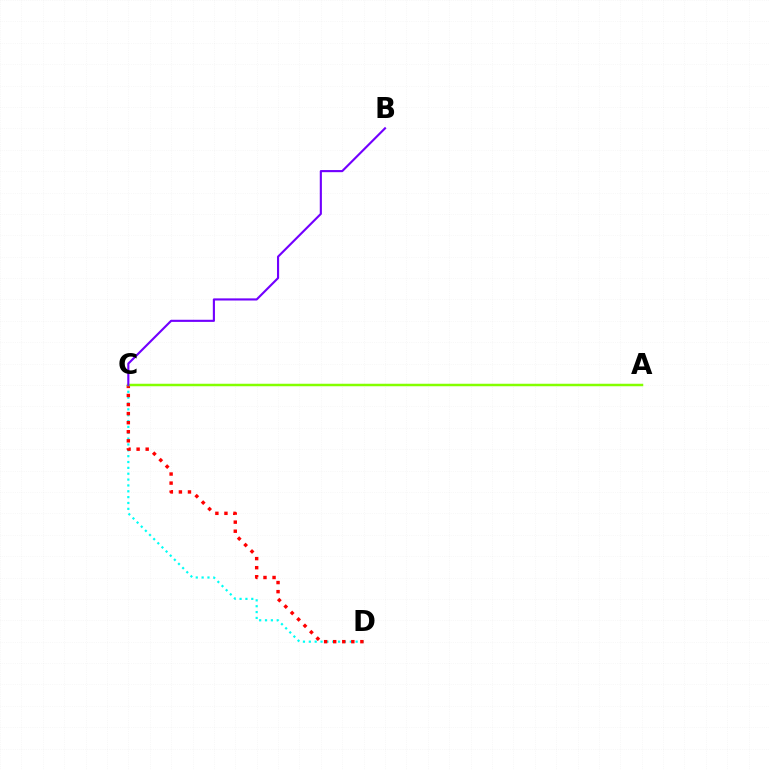{('C', 'D'): [{'color': '#00fff6', 'line_style': 'dotted', 'thickness': 1.59}, {'color': '#ff0000', 'line_style': 'dotted', 'thickness': 2.46}], ('A', 'C'): [{'color': '#84ff00', 'line_style': 'solid', 'thickness': 1.8}], ('B', 'C'): [{'color': '#7200ff', 'line_style': 'solid', 'thickness': 1.53}]}